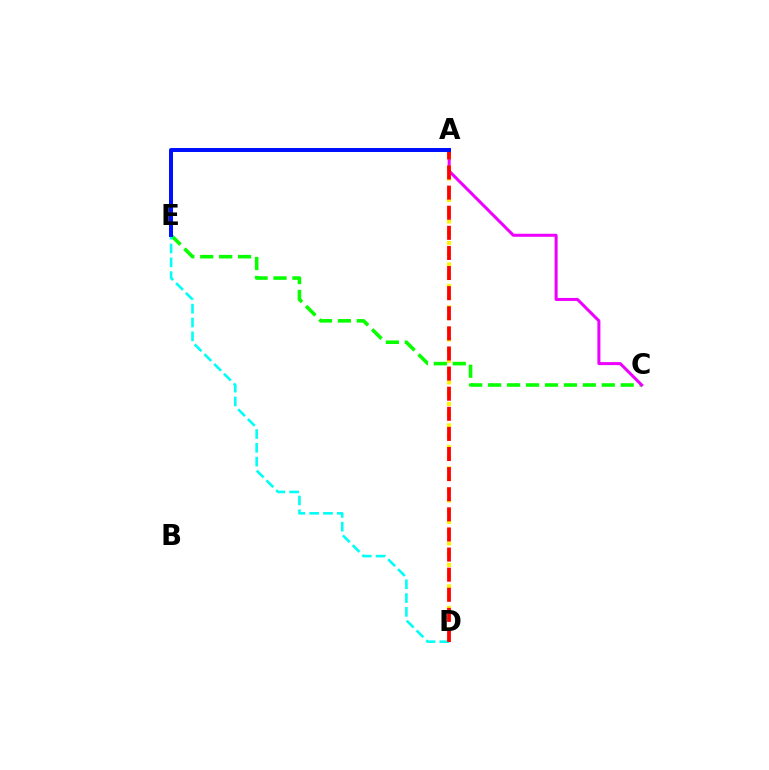{('C', 'E'): [{'color': '#08ff00', 'line_style': 'dashed', 'thickness': 2.57}], ('A', 'C'): [{'color': '#ee00ff', 'line_style': 'solid', 'thickness': 2.17}], ('D', 'E'): [{'color': '#00fff6', 'line_style': 'dashed', 'thickness': 1.88}], ('A', 'D'): [{'color': '#fcf500', 'line_style': 'dotted', 'thickness': 2.92}, {'color': '#ff0000', 'line_style': 'dashed', 'thickness': 2.73}], ('A', 'E'): [{'color': '#0010ff', 'line_style': 'solid', 'thickness': 2.86}]}